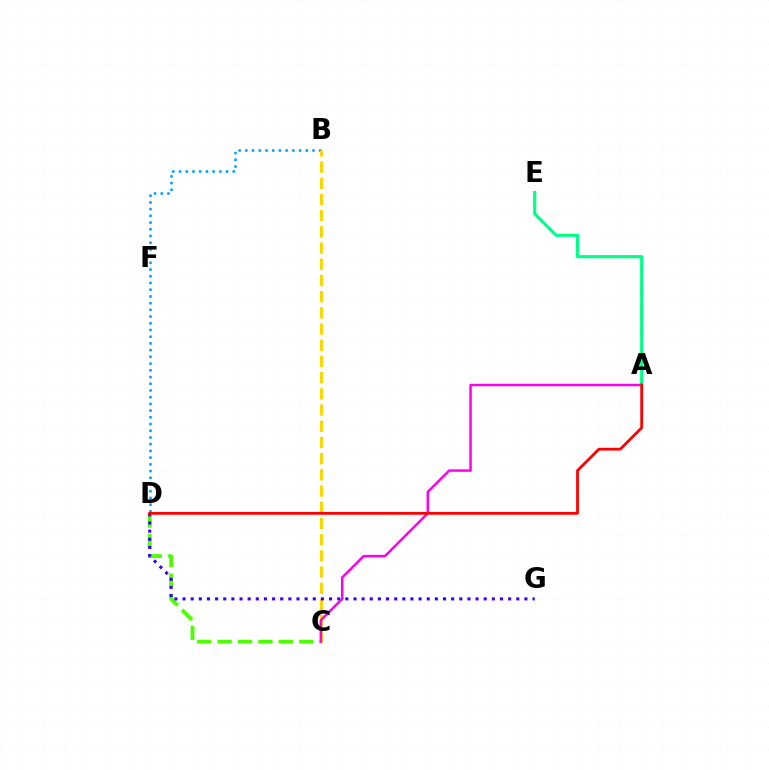{('B', 'D'): [{'color': '#009eff', 'line_style': 'dotted', 'thickness': 1.82}], ('B', 'C'): [{'color': '#ffd500', 'line_style': 'dashed', 'thickness': 2.2}], ('C', 'D'): [{'color': '#4fff00', 'line_style': 'dashed', 'thickness': 2.77}], ('D', 'G'): [{'color': '#3700ff', 'line_style': 'dotted', 'thickness': 2.21}], ('A', 'C'): [{'color': '#ff00ed', 'line_style': 'solid', 'thickness': 1.79}], ('A', 'E'): [{'color': '#00ff86', 'line_style': 'solid', 'thickness': 2.25}], ('A', 'D'): [{'color': '#ff0000', 'line_style': 'solid', 'thickness': 2.0}]}